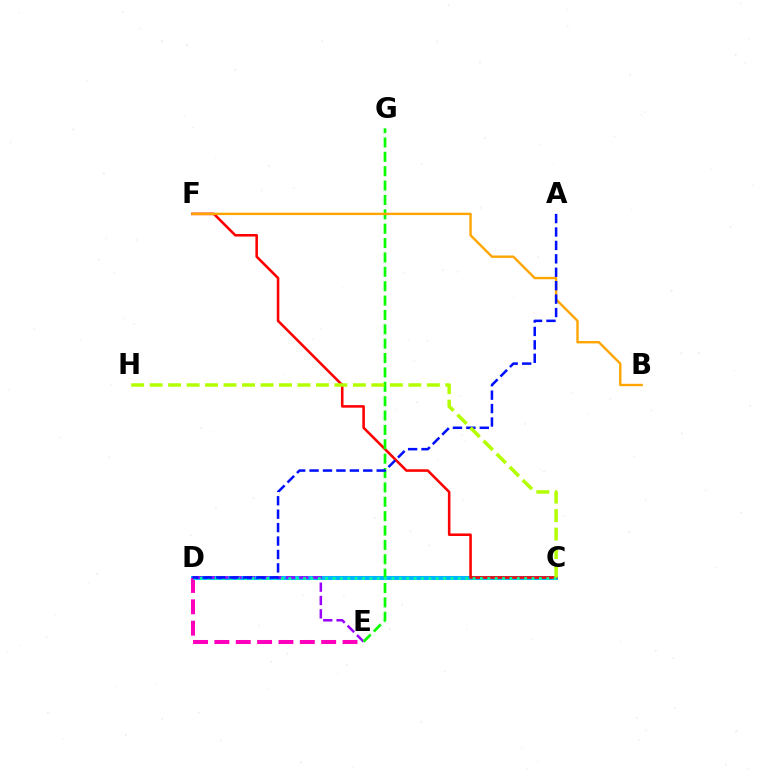{('C', 'D'): [{'color': '#00b5ff', 'line_style': 'solid', 'thickness': 2.91}, {'color': '#00ff9d', 'line_style': 'dotted', 'thickness': 2.0}], ('C', 'F'): [{'color': '#ff0000', 'line_style': 'solid', 'thickness': 1.85}], ('D', 'E'): [{'color': '#ff00bd', 'line_style': 'dashed', 'thickness': 2.9}, {'color': '#9b00ff', 'line_style': 'dashed', 'thickness': 1.81}], ('E', 'G'): [{'color': '#08ff00', 'line_style': 'dashed', 'thickness': 1.95}], ('B', 'F'): [{'color': '#ffa500', 'line_style': 'solid', 'thickness': 1.71}], ('A', 'D'): [{'color': '#0010ff', 'line_style': 'dashed', 'thickness': 1.82}], ('C', 'H'): [{'color': '#b3ff00', 'line_style': 'dashed', 'thickness': 2.51}]}